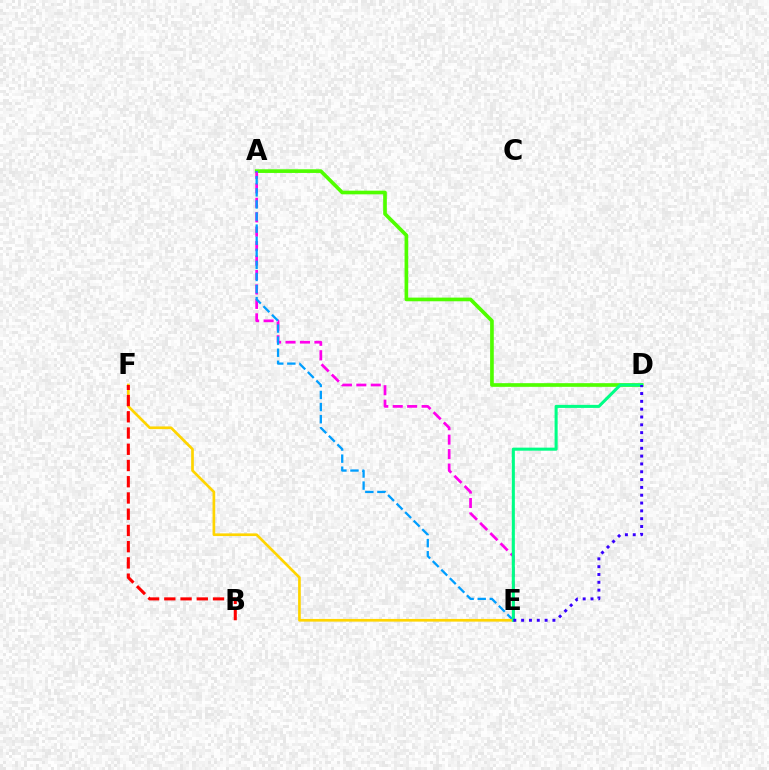{('A', 'D'): [{'color': '#4fff00', 'line_style': 'solid', 'thickness': 2.64}], ('A', 'E'): [{'color': '#ff00ed', 'line_style': 'dashed', 'thickness': 1.96}, {'color': '#009eff', 'line_style': 'dashed', 'thickness': 1.64}], ('E', 'F'): [{'color': '#ffd500', 'line_style': 'solid', 'thickness': 1.93}], ('D', 'E'): [{'color': '#00ff86', 'line_style': 'solid', 'thickness': 2.2}, {'color': '#3700ff', 'line_style': 'dotted', 'thickness': 2.13}], ('B', 'F'): [{'color': '#ff0000', 'line_style': 'dashed', 'thickness': 2.21}]}